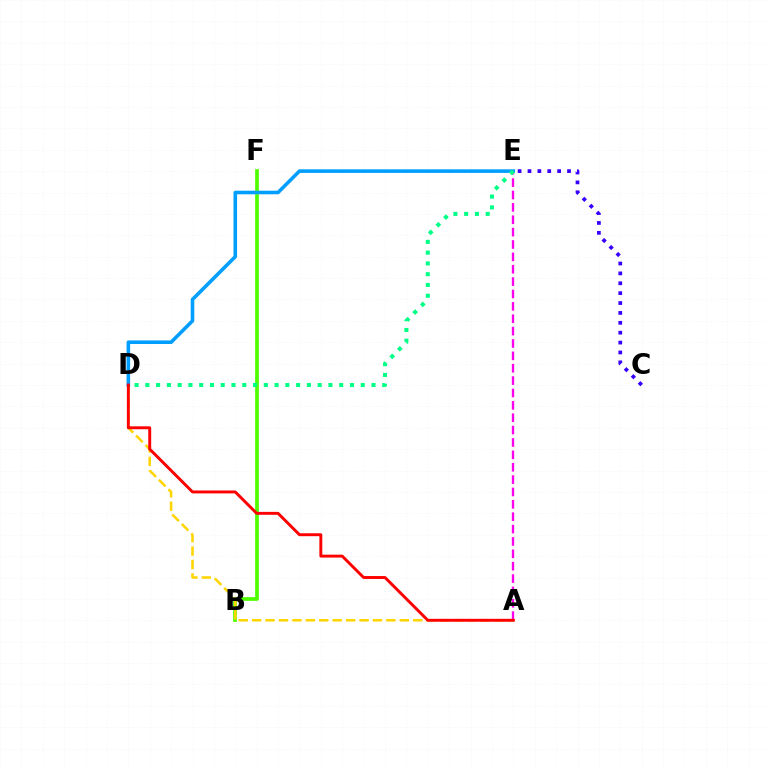{('A', 'E'): [{'color': '#ff00ed', 'line_style': 'dashed', 'thickness': 1.68}], ('B', 'F'): [{'color': '#4fff00', 'line_style': 'solid', 'thickness': 2.68}], ('C', 'E'): [{'color': '#3700ff', 'line_style': 'dotted', 'thickness': 2.69}], ('A', 'D'): [{'color': '#ffd500', 'line_style': 'dashed', 'thickness': 1.82}, {'color': '#ff0000', 'line_style': 'solid', 'thickness': 2.1}], ('D', 'E'): [{'color': '#009eff', 'line_style': 'solid', 'thickness': 2.58}, {'color': '#00ff86', 'line_style': 'dotted', 'thickness': 2.93}]}